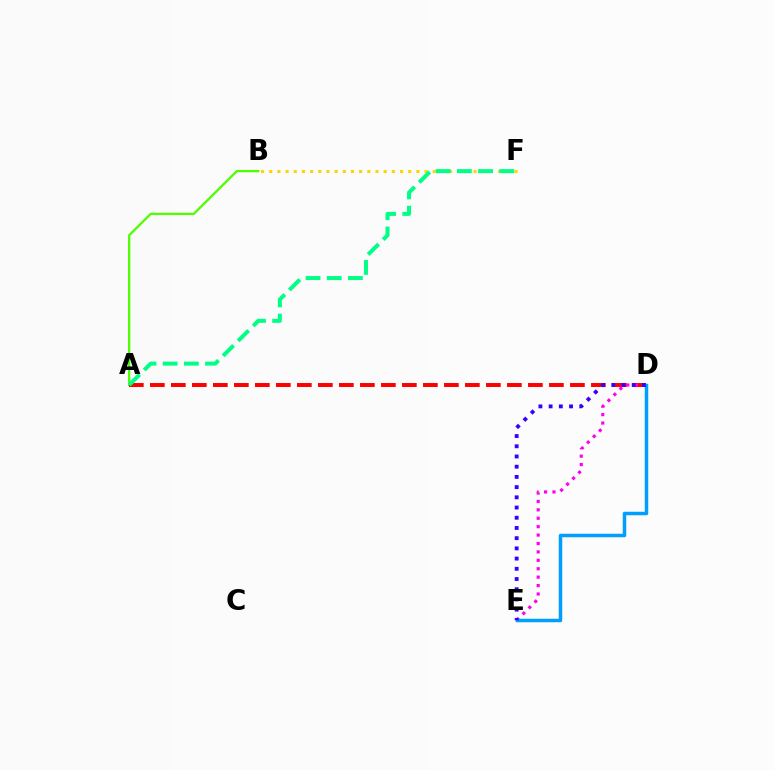{('A', 'B'): [{'color': '#4fff00', 'line_style': 'solid', 'thickness': 1.65}], ('B', 'F'): [{'color': '#ffd500', 'line_style': 'dotted', 'thickness': 2.22}], ('A', 'D'): [{'color': '#ff0000', 'line_style': 'dashed', 'thickness': 2.85}], ('D', 'E'): [{'color': '#ff00ed', 'line_style': 'dotted', 'thickness': 2.29}, {'color': '#009eff', 'line_style': 'solid', 'thickness': 2.51}, {'color': '#3700ff', 'line_style': 'dotted', 'thickness': 2.77}], ('A', 'F'): [{'color': '#00ff86', 'line_style': 'dashed', 'thickness': 2.88}]}